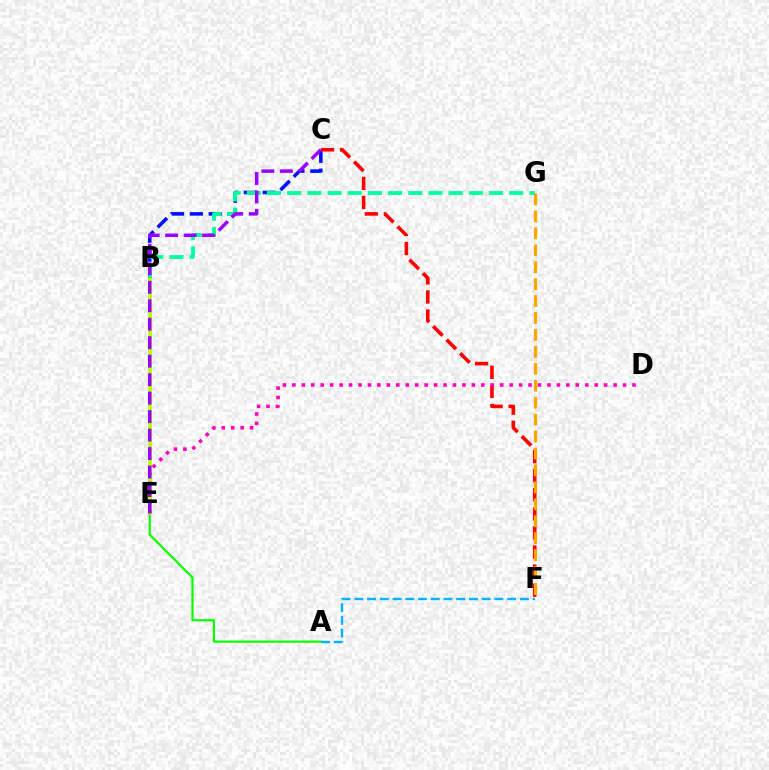{('A', 'E'): [{'color': '#08ff00', 'line_style': 'solid', 'thickness': 1.57}], ('A', 'F'): [{'color': '#00b5ff', 'line_style': 'dashed', 'thickness': 1.73}], ('B', 'C'): [{'color': '#0010ff', 'line_style': 'dashed', 'thickness': 2.56}], ('B', 'E'): [{'color': '#b3ff00', 'line_style': 'solid', 'thickness': 2.72}], ('C', 'F'): [{'color': '#ff0000', 'line_style': 'dashed', 'thickness': 2.59}], ('B', 'G'): [{'color': '#00ff9d', 'line_style': 'dashed', 'thickness': 2.74}], ('D', 'E'): [{'color': '#ff00bd', 'line_style': 'dotted', 'thickness': 2.57}], ('F', 'G'): [{'color': '#ffa500', 'line_style': 'dashed', 'thickness': 2.3}], ('C', 'E'): [{'color': '#9b00ff', 'line_style': 'dashed', 'thickness': 2.51}]}